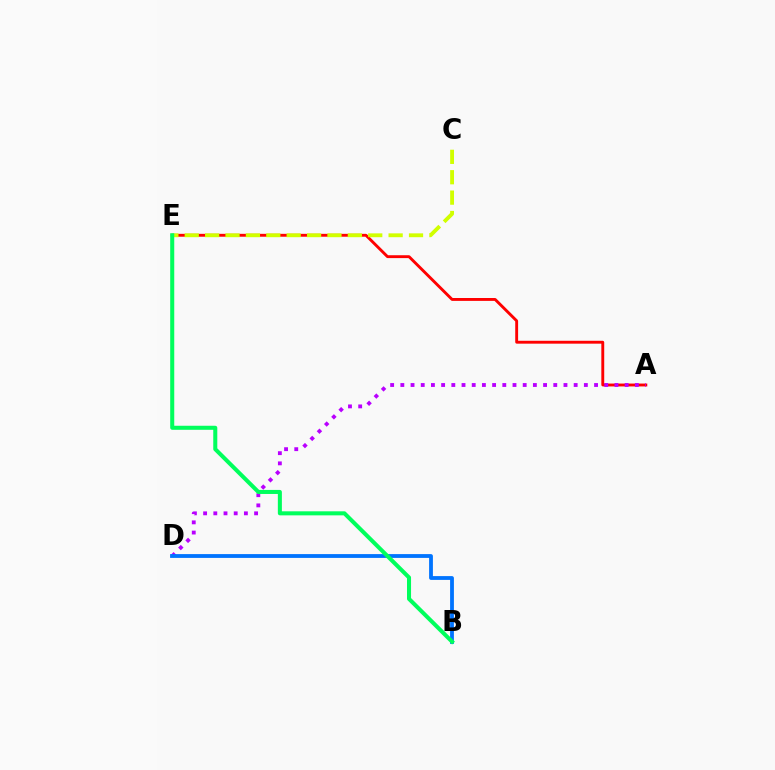{('A', 'E'): [{'color': '#ff0000', 'line_style': 'solid', 'thickness': 2.07}], ('A', 'D'): [{'color': '#b900ff', 'line_style': 'dotted', 'thickness': 2.77}], ('B', 'D'): [{'color': '#0074ff', 'line_style': 'solid', 'thickness': 2.74}], ('C', 'E'): [{'color': '#d1ff00', 'line_style': 'dashed', 'thickness': 2.77}], ('B', 'E'): [{'color': '#00ff5c', 'line_style': 'solid', 'thickness': 2.91}]}